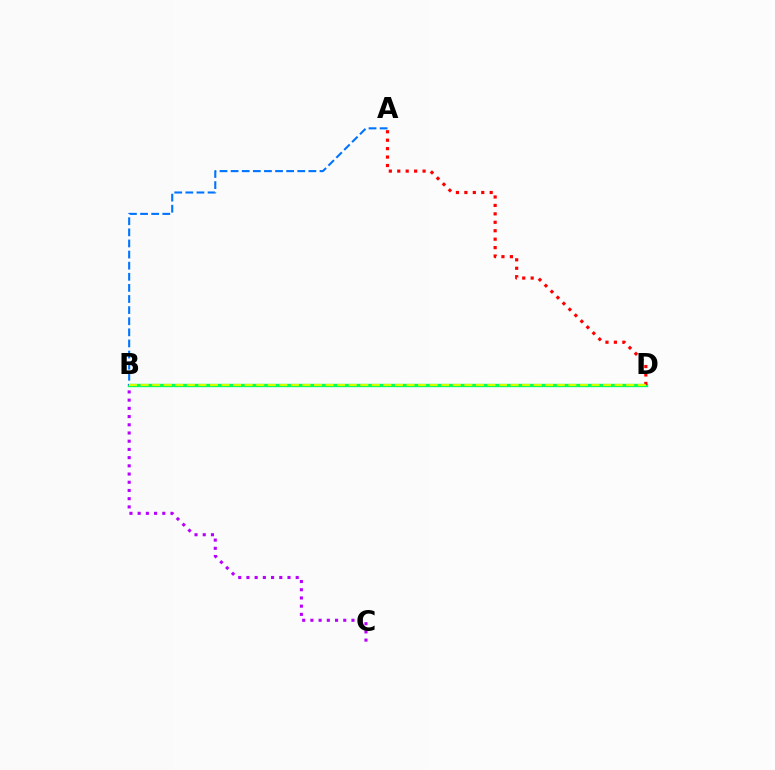{('B', 'D'): [{'color': '#00ff5c', 'line_style': 'solid', 'thickness': 2.4}, {'color': '#d1ff00', 'line_style': 'dashed', 'thickness': 1.57}], ('B', 'C'): [{'color': '#b900ff', 'line_style': 'dotted', 'thickness': 2.23}], ('A', 'B'): [{'color': '#0074ff', 'line_style': 'dashed', 'thickness': 1.51}], ('A', 'D'): [{'color': '#ff0000', 'line_style': 'dotted', 'thickness': 2.29}]}